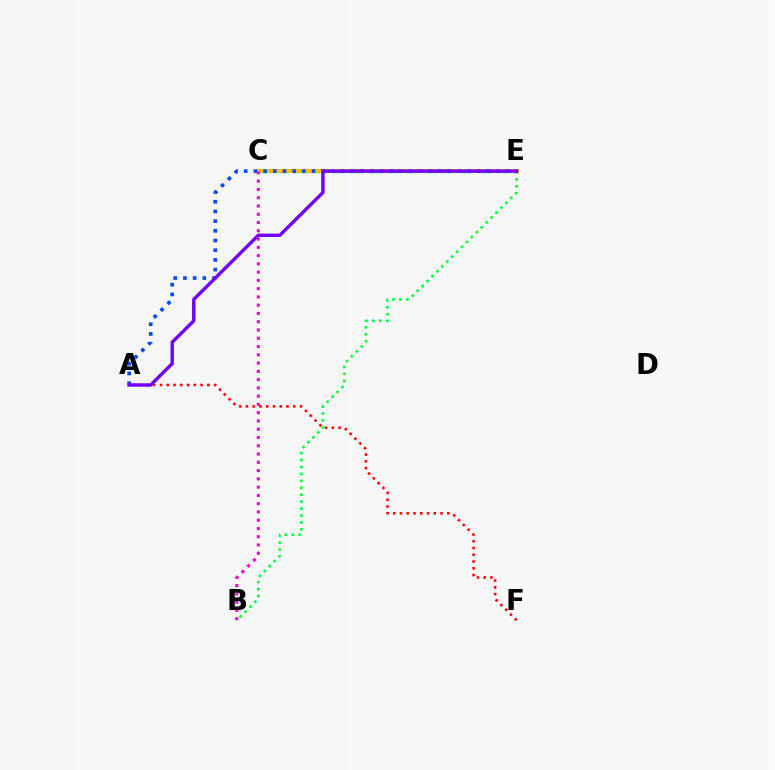{('C', 'E'): [{'color': '#84ff00', 'line_style': 'dotted', 'thickness': 2.99}, {'color': '#00fff6', 'line_style': 'dashed', 'thickness': 2.49}, {'color': '#ffbd00', 'line_style': 'solid', 'thickness': 2.9}], ('A', 'F'): [{'color': '#ff0000', 'line_style': 'dotted', 'thickness': 1.84}], ('B', 'E'): [{'color': '#00ff39', 'line_style': 'dotted', 'thickness': 1.88}], ('A', 'E'): [{'color': '#004bff', 'line_style': 'dotted', 'thickness': 2.63}, {'color': '#7200ff', 'line_style': 'solid', 'thickness': 2.45}], ('B', 'C'): [{'color': '#ff00cf', 'line_style': 'dotted', 'thickness': 2.25}]}